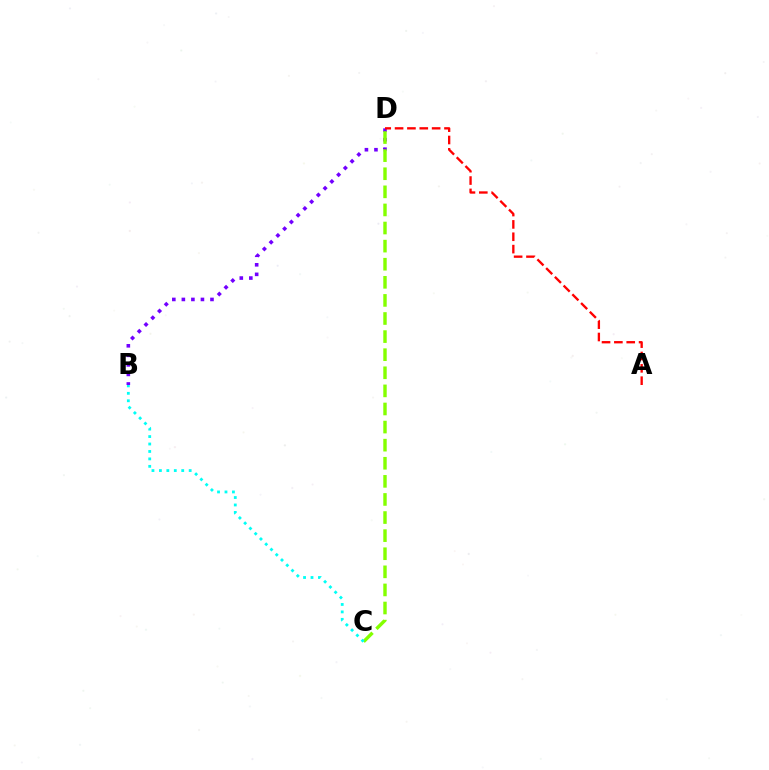{('B', 'D'): [{'color': '#7200ff', 'line_style': 'dotted', 'thickness': 2.59}], ('A', 'D'): [{'color': '#ff0000', 'line_style': 'dashed', 'thickness': 1.68}], ('C', 'D'): [{'color': '#84ff00', 'line_style': 'dashed', 'thickness': 2.46}], ('B', 'C'): [{'color': '#00fff6', 'line_style': 'dotted', 'thickness': 2.02}]}